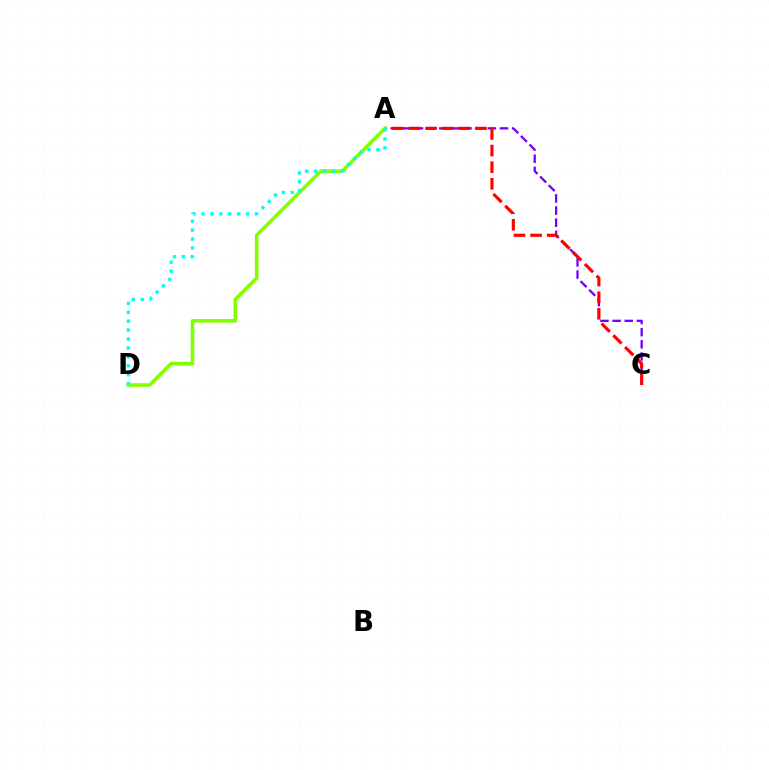{('A', 'C'): [{'color': '#7200ff', 'line_style': 'dashed', 'thickness': 1.65}, {'color': '#ff0000', 'line_style': 'dashed', 'thickness': 2.26}], ('A', 'D'): [{'color': '#84ff00', 'line_style': 'solid', 'thickness': 2.6}, {'color': '#00fff6', 'line_style': 'dotted', 'thickness': 2.42}]}